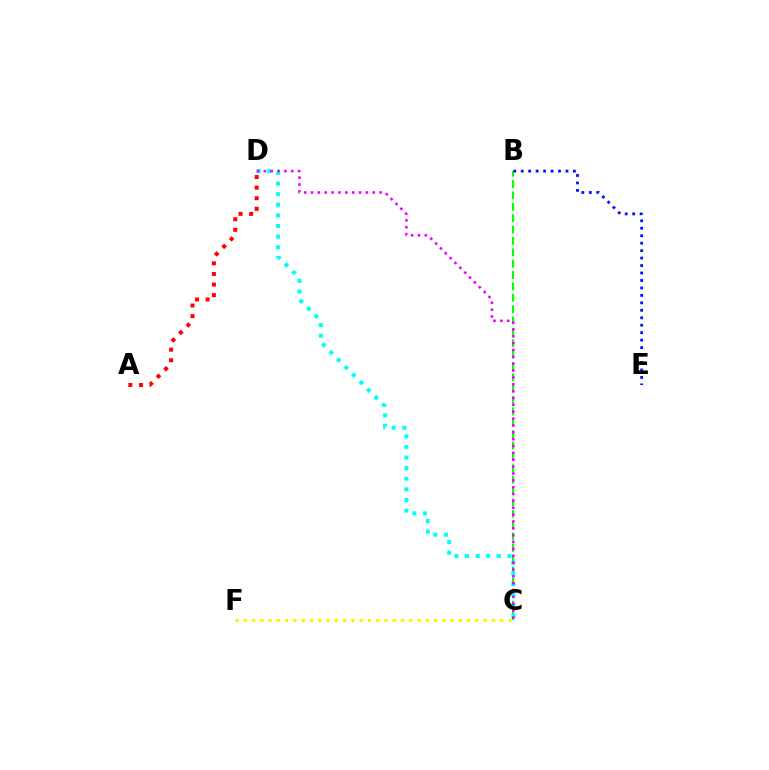{('B', 'C'): [{'color': '#08ff00', 'line_style': 'dashed', 'thickness': 1.54}], ('A', 'D'): [{'color': '#ff0000', 'line_style': 'dotted', 'thickness': 2.88}], ('C', 'D'): [{'color': '#00fff6', 'line_style': 'dotted', 'thickness': 2.88}, {'color': '#ee00ff', 'line_style': 'dotted', 'thickness': 1.86}], ('B', 'E'): [{'color': '#0010ff', 'line_style': 'dotted', 'thickness': 2.03}], ('C', 'F'): [{'color': '#fcf500', 'line_style': 'dotted', 'thickness': 2.25}]}